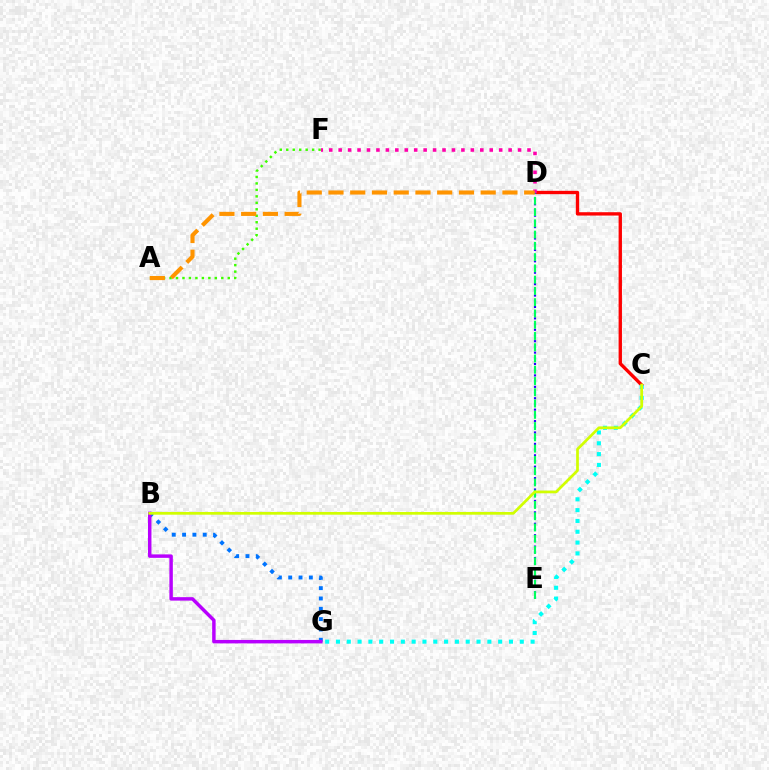{('C', 'D'): [{'color': '#ff0000', 'line_style': 'solid', 'thickness': 2.41}], ('C', 'G'): [{'color': '#00fff6', 'line_style': 'dotted', 'thickness': 2.94}], ('D', 'E'): [{'color': '#2500ff', 'line_style': 'dotted', 'thickness': 1.55}, {'color': '#00ff5c', 'line_style': 'dashed', 'thickness': 1.53}], ('A', 'F'): [{'color': '#3dff00', 'line_style': 'dotted', 'thickness': 1.76}], ('B', 'G'): [{'color': '#0074ff', 'line_style': 'dotted', 'thickness': 2.8}, {'color': '#b900ff', 'line_style': 'solid', 'thickness': 2.49}], ('D', 'F'): [{'color': '#ff00ac', 'line_style': 'dotted', 'thickness': 2.57}], ('A', 'D'): [{'color': '#ff9400', 'line_style': 'dashed', 'thickness': 2.95}], ('B', 'C'): [{'color': '#d1ff00', 'line_style': 'solid', 'thickness': 1.96}]}